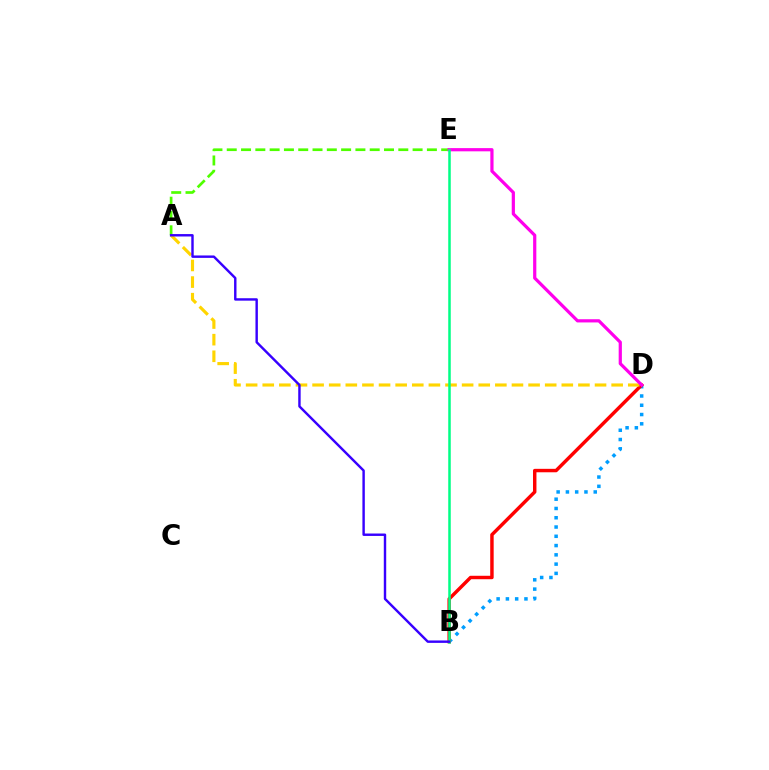{('B', 'D'): [{'color': '#009eff', 'line_style': 'dotted', 'thickness': 2.52}, {'color': '#ff0000', 'line_style': 'solid', 'thickness': 2.48}], ('A', 'E'): [{'color': '#4fff00', 'line_style': 'dashed', 'thickness': 1.94}], ('A', 'D'): [{'color': '#ffd500', 'line_style': 'dashed', 'thickness': 2.26}], ('D', 'E'): [{'color': '#ff00ed', 'line_style': 'solid', 'thickness': 2.31}], ('B', 'E'): [{'color': '#00ff86', 'line_style': 'solid', 'thickness': 1.82}], ('A', 'B'): [{'color': '#3700ff', 'line_style': 'solid', 'thickness': 1.74}]}